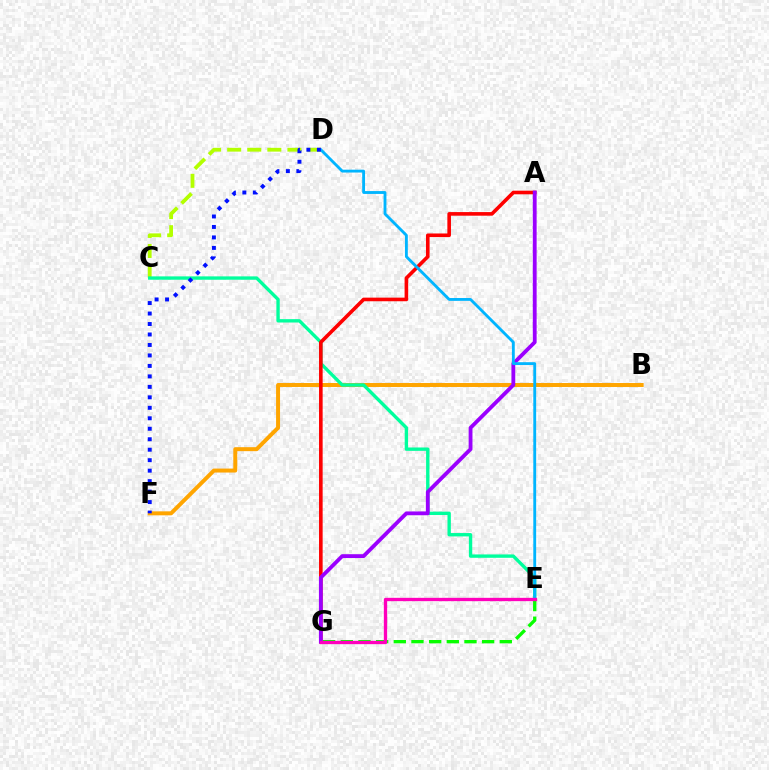{('E', 'G'): [{'color': '#08ff00', 'line_style': 'dashed', 'thickness': 2.4}, {'color': '#ff00bd', 'line_style': 'solid', 'thickness': 2.39}], ('C', 'D'): [{'color': '#b3ff00', 'line_style': 'dashed', 'thickness': 2.73}], ('B', 'F'): [{'color': '#ffa500', 'line_style': 'solid', 'thickness': 2.86}], ('C', 'E'): [{'color': '#00ff9d', 'line_style': 'solid', 'thickness': 2.42}], ('A', 'G'): [{'color': '#ff0000', 'line_style': 'solid', 'thickness': 2.6}, {'color': '#9b00ff', 'line_style': 'solid', 'thickness': 2.75}], ('D', 'E'): [{'color': '#00b5ff', 'line_style': 'solid', 'thickness': 2.05}], ('D', 'F'): [{'color': '#0010ff', 'line_style': 'dotted', 'thickness': 2.85}]}